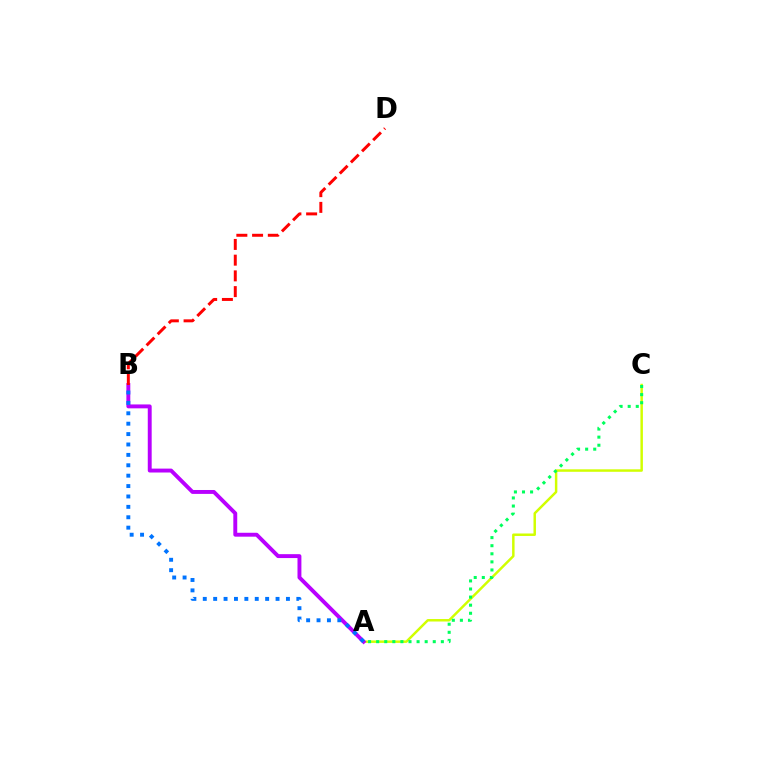{('A', 'C'): [{'color': '#d1ff00', 'line_style': 'solid', 'thickness': 1.78}, {'color': '#00ff5c', 'line_style': 'dotted', 'thickness': 2.2}], ('A', 'B'): [{'color': '#b900ff', 'line_style': 'solid', 'thickness': 2.81}, {'color': '#0074ff', 'line_style': 'dotted', 'thickness': 2.82}], ('B', 'D'): [{'color': '#ff0000', 'line_style': 'dashed', 'thickness': 2.14}]}